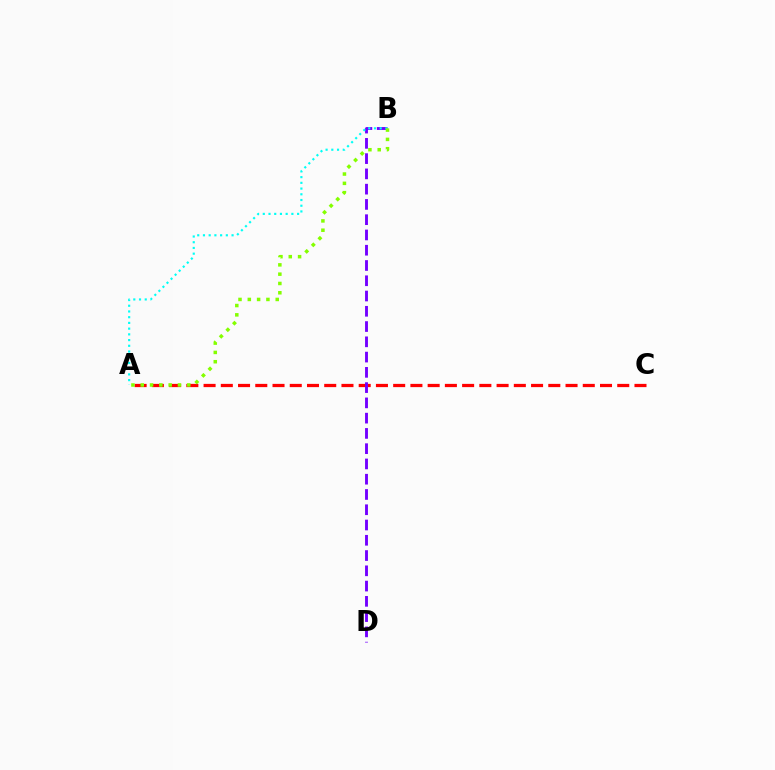{('A', 'C'): [{'color': '#ff0000', 'line_style': 'dashed', 'thickness': 2.34}], ('B', 'D'): [{'color': '#7200ff', 'line_style': 'dashed', 'thickness': 2.07}], ('A', 'B'): [{'color': '#00fff6', 'line_style': 'dotted', 'thickness': 1.55}, {'color': '#84ff00', 'line_style': 'dotted', 'thickness': 2.53}]}